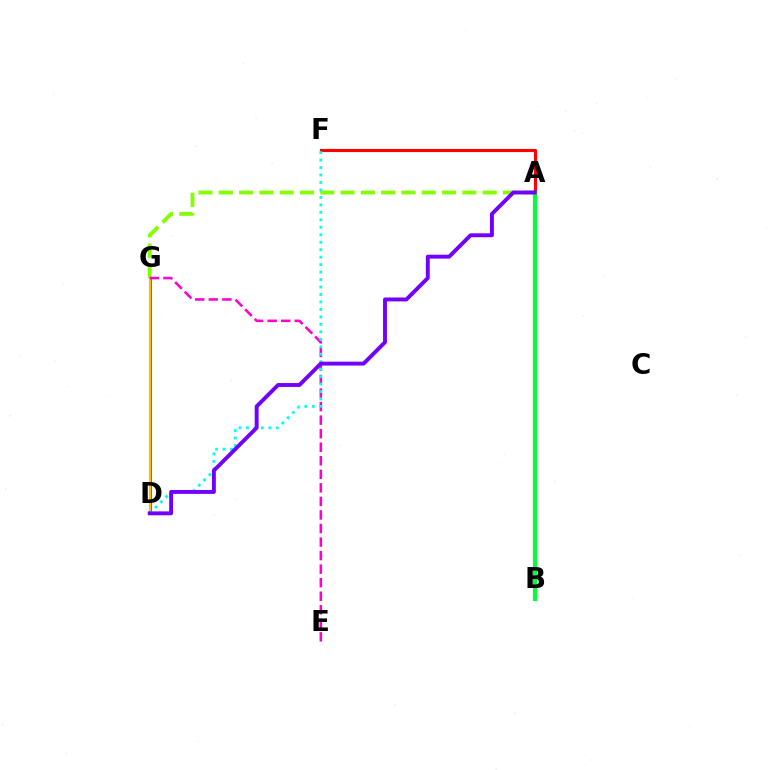{('A', 'G'): [{'color': '#84ff00', 'line_style': 'dashed', 'thickness': 2.76}], ('D', 'G'): [{'color': '#004bff', 'line_style': 'solid', 'thickness': 1.92}, {'color': '#ffbd00', 'line_style': 'solid', 'thickness': 1.59}], ('A', 'F'): [{'color': '#ff0000', 'line_style': 'solid', 'thickness': 2.25}], ('E', 'G'): [{'color': '#ff00cf', 'line_style': 'dashed', 'thickness': 1.84}], ('D', 'F'): [{'color': '#00fff6', 'line_style': 'dotted', 'thickness': 2.03}], ('A', 'B'): [{'color': '#00ff39', 'line_style': 'solid', 'thickness': 2.99}], ('A', 'D'): [{'color': '#7200ff', 'line_style': 'solid', 'thickness': 2.81}]}